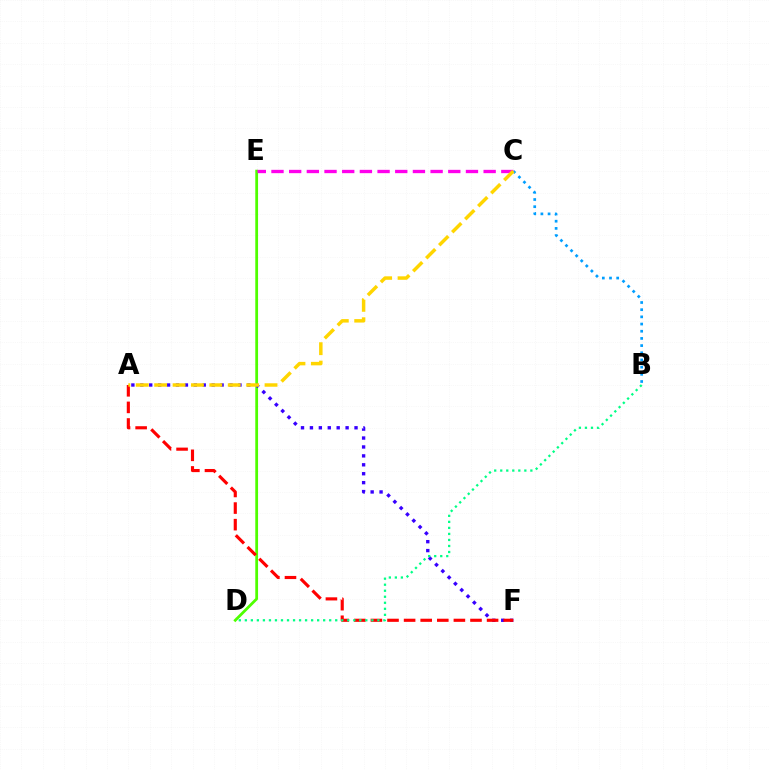{('D', 'E'): [{'color': '#4fff00', 'line_style': 'solid', 'thickness': 2.0}], ('C', 'E'): [{'color': '#ff00ed', 'line_style': 'dashed', 'thickness': 2.4}], ('B', 'C'): [{'color': '#009eff', 'line_style': 'dotted', 'thickness': 1.95}], ('A', 'F'): [{'color': '#3700ff', 'line_style': 'dotted', 'thickness': 2.42}, {'color': '#ff0000', 'line_style': 'dashed', 'thickness': 2.25}], ('B', 'D'): [{'color': '#00ff86', 'line_style': 'dotted', 'thickness': 1.64}], ('A', 'C'): [{'color': '#ffd500', 'line_style': 'dashed', 'thickness': 2.5}]}